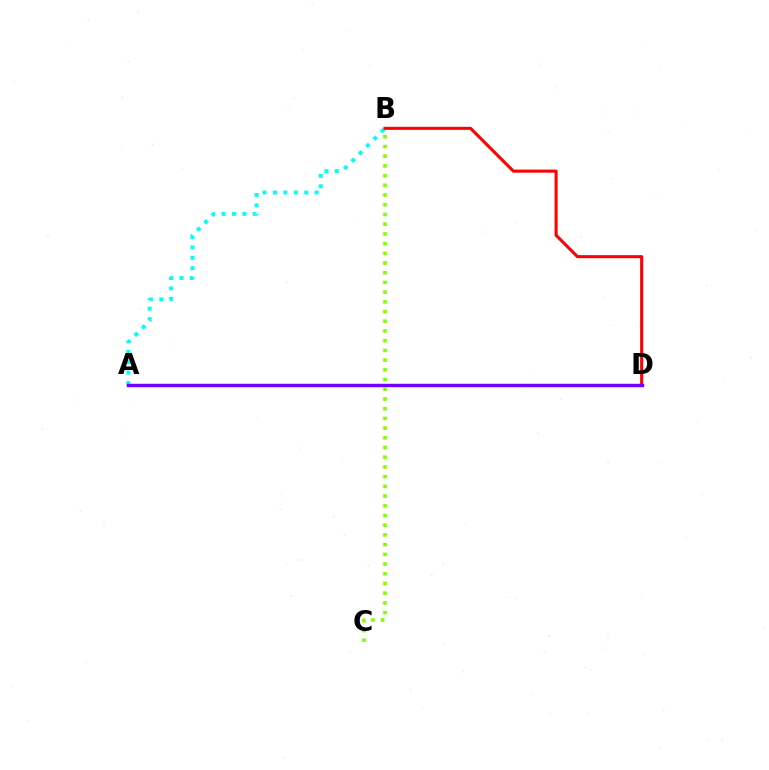{('B', 'C'): [{'color': '#84ff00', 'line_style': 'dotted', 'thickness': 2.64}], ('A', 'B'): [{'color': '#00fff6', 'line_style': 'dotted', 'thickness': 2.83}], ('B', 'D'): [{'color': '#ff0000', 'line_style': 'solid', 'thickness': 2.2}], ('A', 'D'): [{'color': '#7200ff', 'line_style': 'solid', 'thickness': 2.47}]}